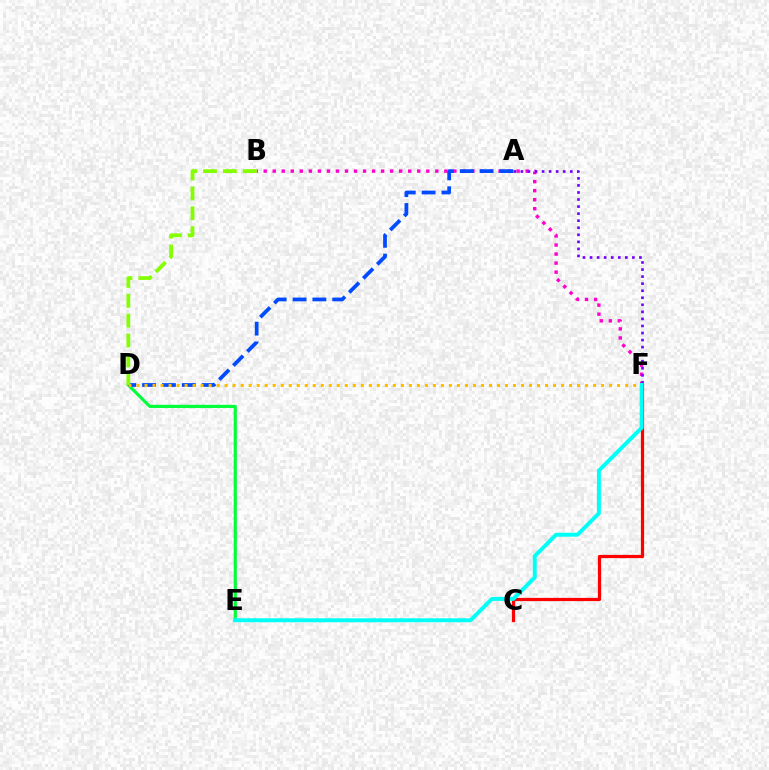{('B', 'F'): [{'color': '#ff00cf', 'line_style': 'dotted', 'thickness': 2.45}], ('D', 'E'): [{'color': '#00ff39', 'line_style': 'solid', 'thickness': 2.26}], ('A', 'D'): [{'color': '#004bff', 'line_style': 'dashed', 'thickness': 2.7}], ('C', 'F'): [{'color': '#ff0000', 'line_style': 'solid', 'thickness': 2.31}], ('A', 'F'): [{'color': '#7200ff', 'line_style': 'dotted', 'thickness': 1.92}], ('D', 'F'): [{'color': '#ffbd00', 'line_style': 'dotted', 'thickness': 2.18}], ('E', 'F'): [{'color': '#00fff6', 'line_style': 'solid', 'thickness': 2.84}], ('B', 'D'): [{'color': '#84ff00', 'line_style': 'dashed', 'thickness': 2.7}]}